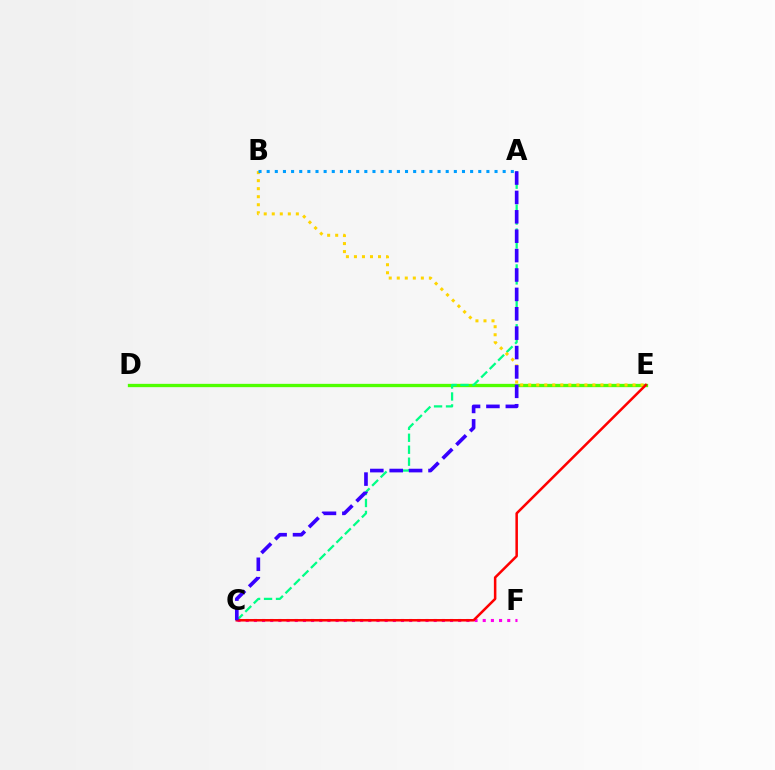{('D', 'E'): [{'color': '#4fff00', 'line_style': 'solid', 'thickness': 2.38}], ('A', 'C'): [{'color': '#00ff86', 'line_style': 'dashed', 'thickness': 1.63}, {'color': '#3700ff', 'line_style': 'dashed', 'thickness': 2.63}], ('B', 'E'): [{'color': '#ffd500', 'line_style': 'dotted', 'thickness': 2.18}], ('C', 'F'): [{'color': '#ff00ed', 'line_style': 'dotted', 'thickness': 2.22}], ('C', 'E'): [{'color': '#ff0000', 'line_style': 'solid', 'thickness': 1.81}], ('A', 'B'): [{'color': '#009eff', 'line_style': 'dotted', 'thickness': 2.21}]}